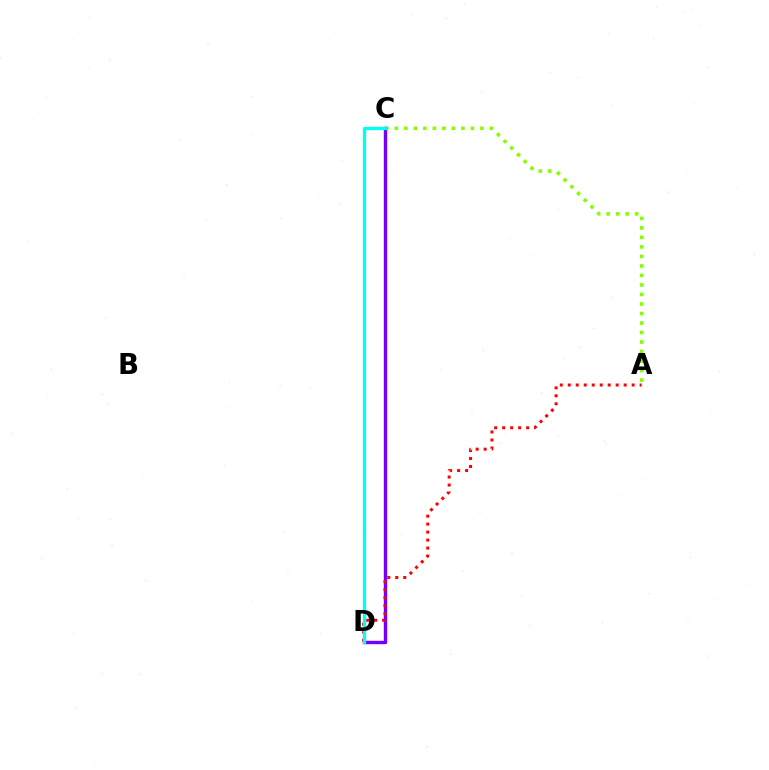{('A', 'C'): [{'color': '#84ff00', 'line_style': 'dotted', 'thickness': 2.58}], ('C', 'D'): [{'color': '#7200ff', 'line_style': 'solid', 'thickness': 2.45}, {'color': '#00fff6', 'line_style': 'solid', 'thickness': 2.37}], ('A', 'D'): [{'color': '#ff0000', 'line_style': 'dotted', 'thickness': 2.17}]}